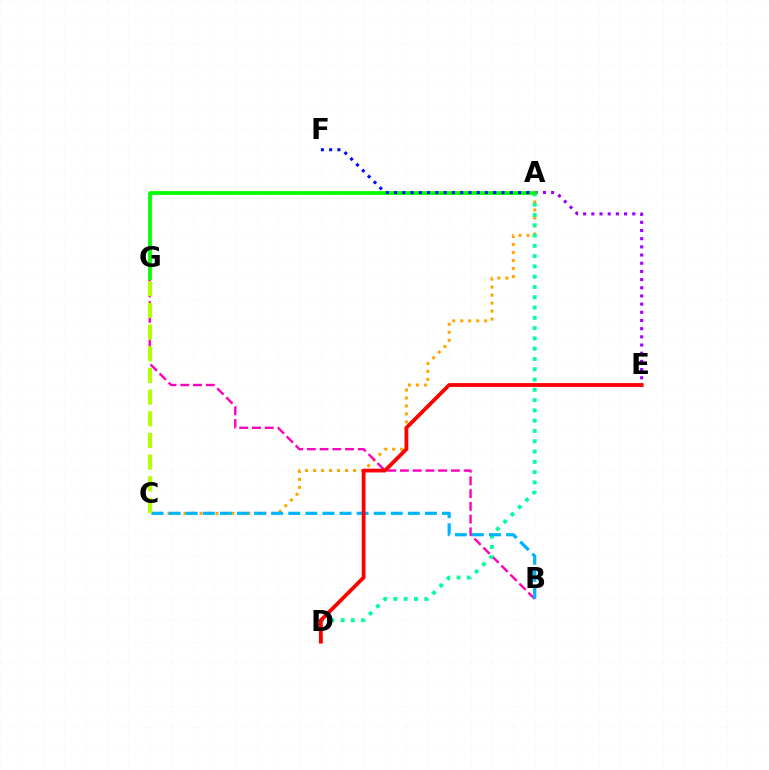{('A', 'E'): [{'color': '#9b00ff', 'line_style': 'dotted', 'thickness': 2.22}], ('A', 'C'): [{'color': '#ffa500', 'line_style': 'dotted', 'thickness': 2.17}], ('B', 'G'): [{'color': '#ff00bd', 'line_style': 'dashed', 'thickness': 1.73}], ('A', 'D'): [{'color': '#00ff9d', 'line_style': 'dotted', 'thickness': 2.79}], ('A', 'G'): [{'color': '#08ff00', 'line_style': 'solid', 'thickness': 2.72}], ('B', 'C'): [{'color': '#00b5ff', 'line_style': 'dashed', 'thickness': 2.32}], ('C', 'G'): [{'color': '#b3ff00', 'line_style': 'dashed', 'thickness': 2.94}], ('A', 'F'): [{'color': '#0010ff', 'line_style': 'dotted', 'thickness': 2.25}], ('D', 'E'): [{'color': '#ff0000', 'line_style': 'solid', 'thickness': 2.74}]}